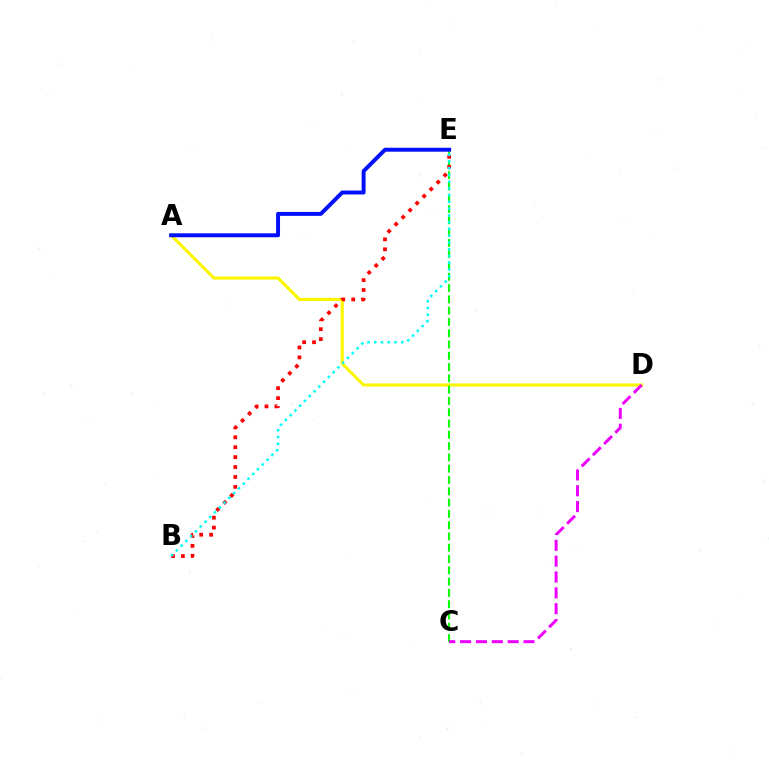{('A', 'D'): [{'color': '#fcf500', 'line_style': 'solid', 'thickness': 2.23}], ('C', 'E'): [{'color': '#08ff00', 'line_style': 'dashed', 'thickness': 1.53}], ('A', 'E'): [{'color': '#0010ff', 'line_style': 'solid', 'thickness': 2.84}], ('C', 'D'): [{'color': '#ee00ff', 'line_style': 'dashed', 'thickness': 2.15}], ('B', 'E'): [{'color': '#ff0000', 'line_style': 'dotted', 'thickness': 2.69}, {'color': '#00fff6', 'line_style': 'dotted', 'thickness': 1.84}]}